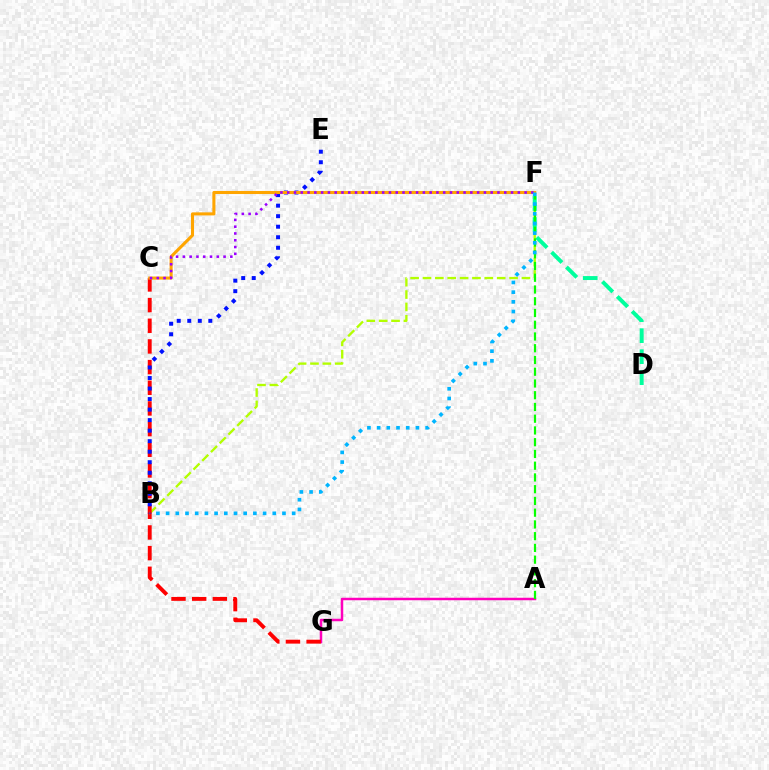{('A', 'G'): [{'color': '#ff00bd', 'line_style': 'solid', 'thickness': 1.79}], ('B', 'F'): [{'color': '#b3ff00', 'line_style': 'dashed', 'thickness': 1.68}, {'color': '#00b5ff', 'line_style': 'dotted', 'thickness': 2.63}], ('D', 'F'): [{'color': '#00ff9d', 'line_style': 'dashed', 'thickness': 2.85}], ('A', 'F'): [{'color': '#08ff00', 'line_style': 'dashed', 'thickness': 1.6}], ('C', 'G'): [{'color': '#ff0000', 'line_style': 'dashed', 'thickness': 2.81}], ('B', 'E'): [{'color': '#0010ff', 'line_style': 'dotted', 'thickness': 2.86}], ('C', 'F'): [{'color': '#ffa500', 'line_style': 'solid', 'thickness': 2.2}, {'color': '#9b00ff', 'line_style': 'dotted', 'thickness': 1.84}]}